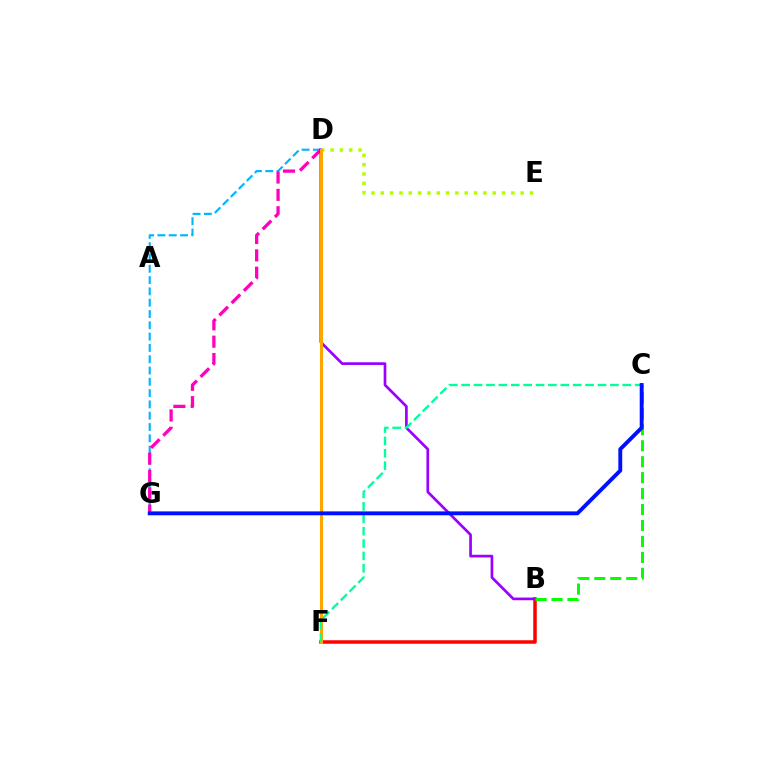{('D', 'G'): [{'color': '#00b5ff', 'line_style': 'dashed', 'thickness': 1.54}, {'color': '#ff00bd', 'line_style': 'dashed', 'thickness': 2.36}], ('B', 'F'): [{'color': '#ff0000', 'line_style': 'solid', 'thickness': 2.52}], ('B', 'D'): [{'color': '#9b00ff', 'line_style': 'solid', 'thickness': 1.94}], ('D', 'E'): [{'color': '#b3ff00', 'line_style': 'dotted', 'thickness': 2.53}], ('D', 'F'): [{'color': '#ffa500', 'line_style': 'solid', 'thickness': 2.19}], ('C', 'F'): [{'color': '#00ff9d', 'line_style': 'dashed', 'thickness': 1.68}], ('B', 'C'): [{'color': '#08ff00', 'line_style': 'dashed', 'thickness': 2.17}], ('C', 'G'): [{'color': '#0010ff', 'line_style': 'solid', 'thickness': 2.8}]}